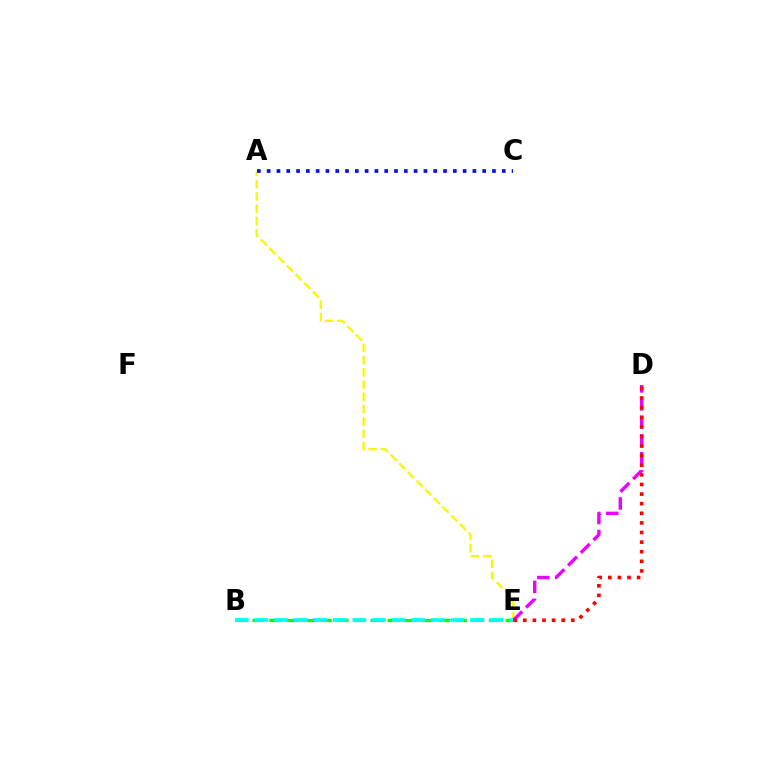{('A', 'E'): [{'color': '#fcf500', 'line_style': 'dashed', 'thickness': 1.66}], ('D', 'E'): [{'color': '#ee00ff', 'line_style': 'dashed', 'thickness': 2.44}, {'color': '#ff0000', 'line_style': 'dotted', 'thickness': 2.61}], ('A', 'C'): [{'color': '#0010ff', 'line_style': 'dotted', 'thickness': 2.66}], ('B', 'E'): [{'color': '#08ff00', 'line_style': 'dashed', 'thickness': 2.29}, {'color': '#00fff6', 'line_style': 'dashed', 'thickness': 2.66}]}